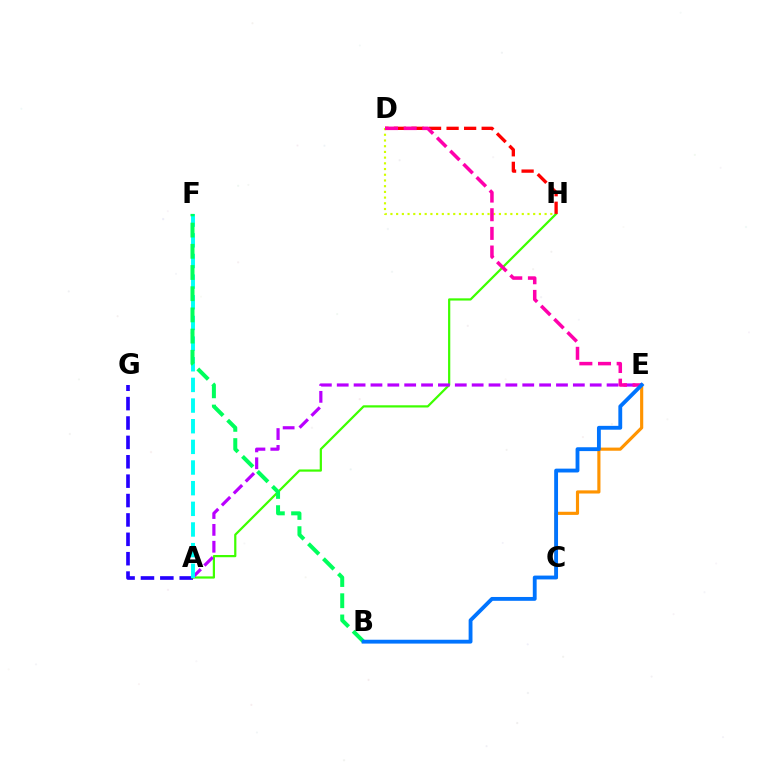{('A', 'G'): [{'color': '#2500ff', 'line_style': 'dashed', 'thickness': 2.63}], ('C', 'E'): [{'color': '#ff9400', 'line_style': 'solid', 'thickness': 2.26}], ('A', 'H'): [{'color': '#3dff00', 'line_style': 'solid', 'thickness': 1.6}], ('D', 'H'): [{'color': '#d1ff00', 'line_style': 'dotted', 'thickness': 1.55}, {'color': '#ff0000', 'line_style': 'dashed', 'thickness': 2.38}], ('A', 'E'): [{'color': '#b900ff', 'line_style': 'dashed', 'thickness': 2.29}], ('A', 'F'): [{'color': '#00fff6', 'line_style': 'dashed', 'thickness': 2.81}], ('B', 'F'): [{'color': '#00ff5c', 'line_style': 'dashed', 'thickness': 2.88}], ('D', 'E'): [{'color': '#ff00ac', 'line_style': 'dashed', 'thickness': 2.53}], ('B', 'E'): [{'color': '#0074ff', 'line_style': 'solid', 'thickness': 2.77}]}